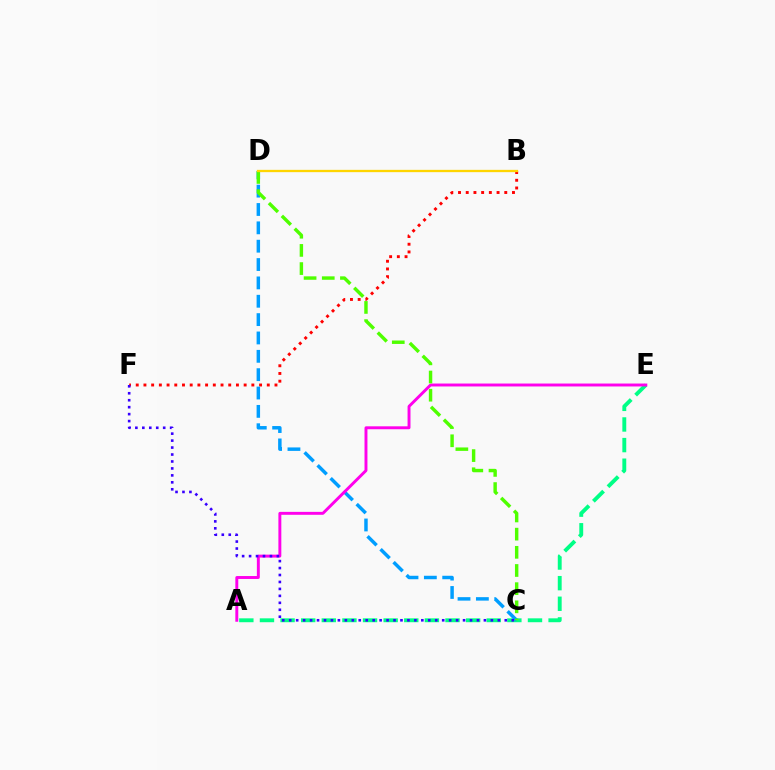{('A', 'E'): [{'color': '#00ff86', 'line_style': 'dashed', 'thickness': 2.8}, {'color': '#ff00ed', 'line_style': 'solid', 'thickness': 2.11}], ('B', 'F'): [{'color': '#ff0000', 'line_style': 'dotted', 'thickness': 2.09}], ('C', 'D'): [{'color': '#009eff', 'line_style': 'dashed', 'thickness': 2.49}, {'color': '#4fff00', 'line_style': 'dashed', 'thickness': 2.47}], ('C', 'F'): [{'color': '#3700ff', 'line_style': 'dotted', 'thickness': 1.89}], ('B', 'D'): [{'color': '#ffd500', 'line_style': 'solid', 'thickness': 1.65}]}